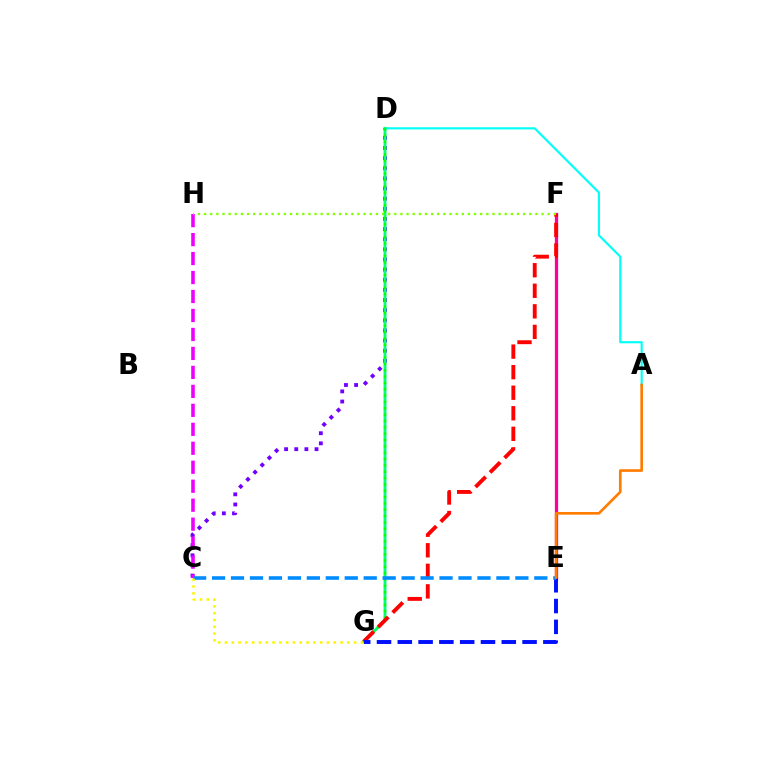{('C', 'D'): [{'color': '#7200ff', 'line_style': 'dotted', 'thickness': 2.75}], ('A', 'D'): [{'color': '#00fff6', 'line_style': 'solid', 'thickness': 1.54}], ('E', 'F'): [{'color': '#ff0094', 'line_style': 'solid', 'thickness': 2.36}], ('D', 'G'): [{'color': '#00ff74', 'line_style': 'solid', 'thickness': 2.07}, {'color': '#08ff00', 'line_style': 'dotted', 'thickness': 1.72}], ('C', 'H'): [{'color': '#ee00ff', 'line_style': 'dashed', 'thickness': 2.58}], ('F', 'G'): [{'color': '#ff0000', 'line_style': 'dashed', 'thickness': 2.79}], ('E', 'G'): [{'color': '#0010ff', 'line_style': 'dashed', 'thickness': 2.82}], ('C', 'E'): [{'color': '#008cff', 'line_style': 'dashed', 'thickness': 2.58}], ('F', 'H'): [{'color': '#84ff00', 'line_style': 'dotted', 'thickness': 1.67}], ('C', 'G'): [{'color': '#fcf500', 'line_style': 'dotted', 'thickness': 1.85}], ('A', 'E'): [{'color': '#ff7c00', 'line_style': 'solid', 'thickness': 1.91}]}